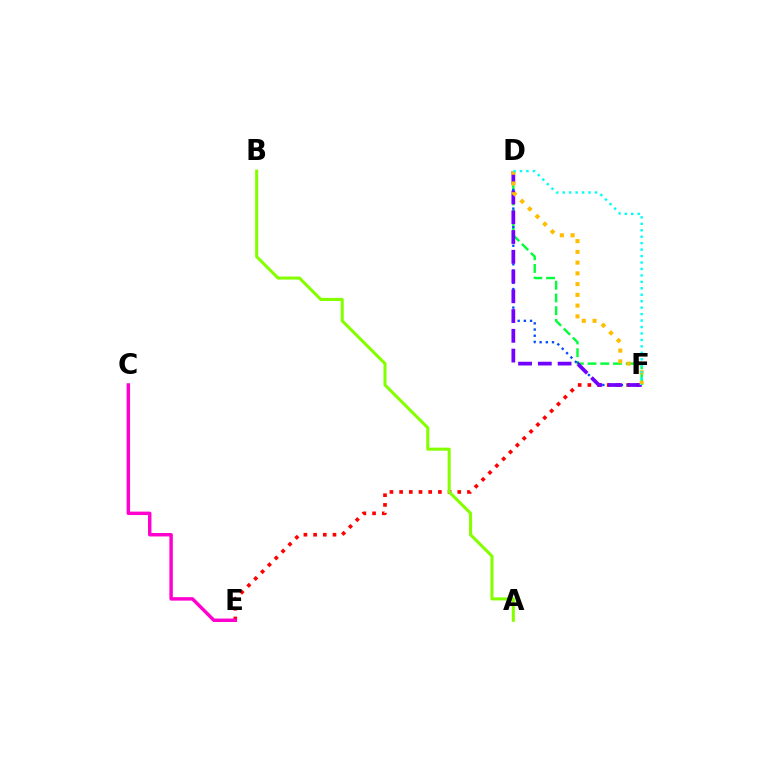{('E', 'F'): [{'color': '#ff0000', 'line_style': 'dotted', 'thickness': 2.63}], ('D', 'F'): [{'color': '#00ff39', 'line_style': 'dashed', 'thickness': 1.73}, {'color': '#004bff', 'line_style': 'dotted', 'thickness': 1.68}, {'color': '#7200ff', 'line_style': 'dashed', 'thickness': 2.68}, {'color': '#ffbd00', 'line_style': 'dotted', 'thickness': 2.92}, {'color': '#00fff6', 'line_style': 'dotted', 'thickness': 1.75}], ('C', 'E'): [{'color': '#ff00cf', 'line_style': 'solid', 'thickness': 2.48}], ('A', 'B'): [{'color': '#84ff00', 'line_style': 'solid', 'thickness': 2.21}]}